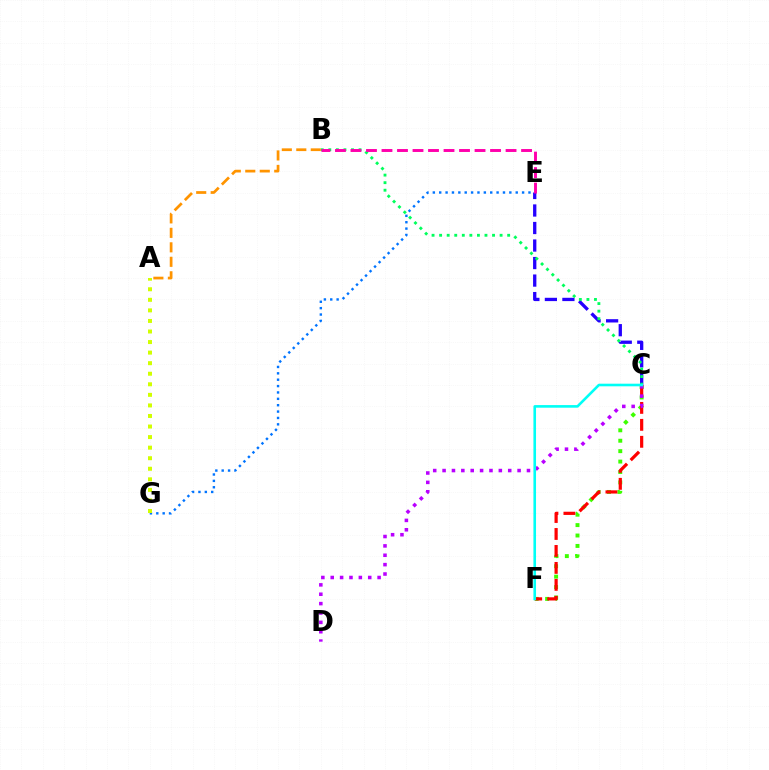{('C', 'F'): [{'color': '#3dff00', 'line_style': 'dotted', 'thickness': 2.83}, {'color': '#ff0000', 'line_style': 'dashed', 'thickness': 2.3}, {'color': '#00fff6', 'line_style': 'solid', 'thickness': 1.88}], ('E', 'G'): [{'color': '#0074ff', 'line_style': 'dotted', 'thickness': 1.73}], ('C', 'E'): [{'color': '#2500ff', 'line_style': 'dashed', 'thickness': 2.38}], ('B', 'C'): [{'color': '#00ff5c', 'line_style': 'dotted', 'thickness': 2.05}], ('B', 'E'): [{'color': '#ff00ac', 'line_style': 'dashed', 'thickness': 2.11}], ('C', 'D'): [{'color': '#b900ff', 'line_style': 'dotted', 'thickness': 2.55}], ('A', 'G'): [{'color': '#d1ff00', 'line_style': 'dotted', 'thickness': 2.87}], ('A', 'B'): [{'color': '#ff9400', 'line_style': 'dashed', 'thickness': 1.97}]}